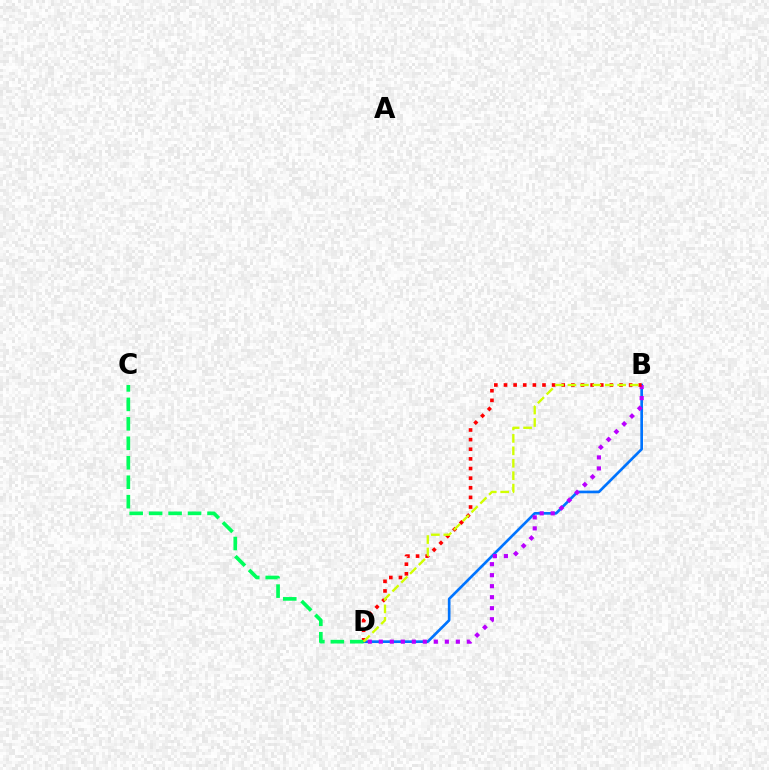{('B', 'D'): [{'color': '#0074ff', 'line_style': 'solid', 'thickness': 1.92}, {'color': '#b900ff', 'line_style': 'dotted', 'thickness': 2.99}, {'color': '#ff0000', 'line_style': 'dotted', 'thickness': 2.62}, {'color': '#d1ff00', 'line_style': 'dashed', 'thickness': 1.69}], ('C', 'D'): [{'color': '#00ff5c', 'line_style': 'dashed', 'thickness': 2.64}]}